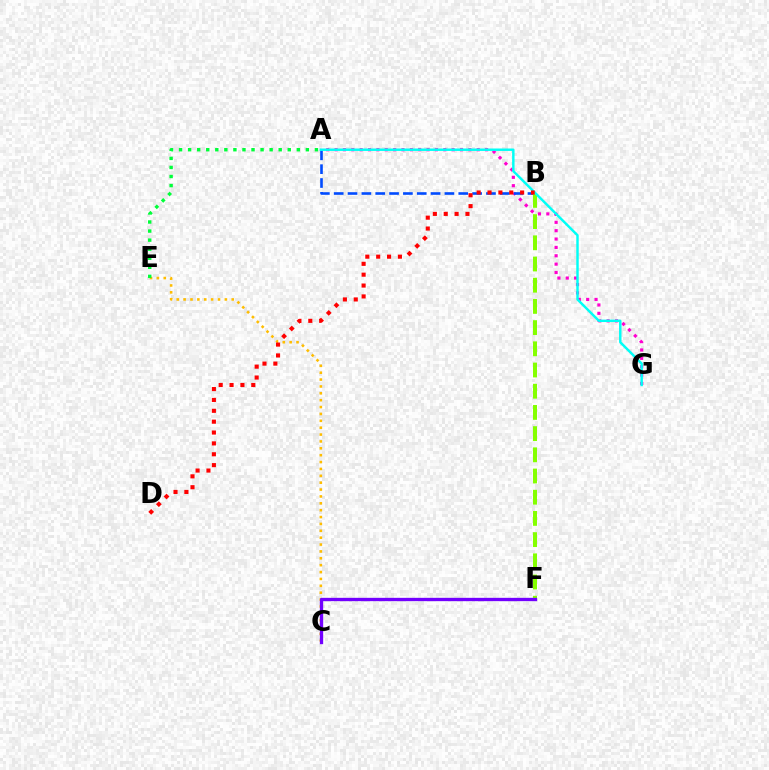{('A', 'G'): [{'color': '#ff00cf', 'line_style': 'dotted', 'thickness': 2.27}, {'color': '#00fff6', 'line_style': 'solid', 'thickness': 1.76}], ('A', 'B'): [{'color': '#004bff', 'line_style': 'dashed', 'thickness': 1.88}], ('C', 'E'): [{'color': '#ffbd00', 'line_style': 'dotted', 'thickness': 1.87}], ('B', 'F'): [{'color': '#84ff00', 'line_style': 'dashed', 'thickness': 2.88}], ('C', 'F'): [{'color': '#7200ff', 'line_style': 'solid', 'thickness': 2.4}], ('A', 'E'): [{'color': '#00ff39', 'line_style': 'dotted', 'thickness': 2.46}], ('B', 'D'): [{'color': '#ff0000', 'line_style': 'dotted', 'thickness': 2.95}]}